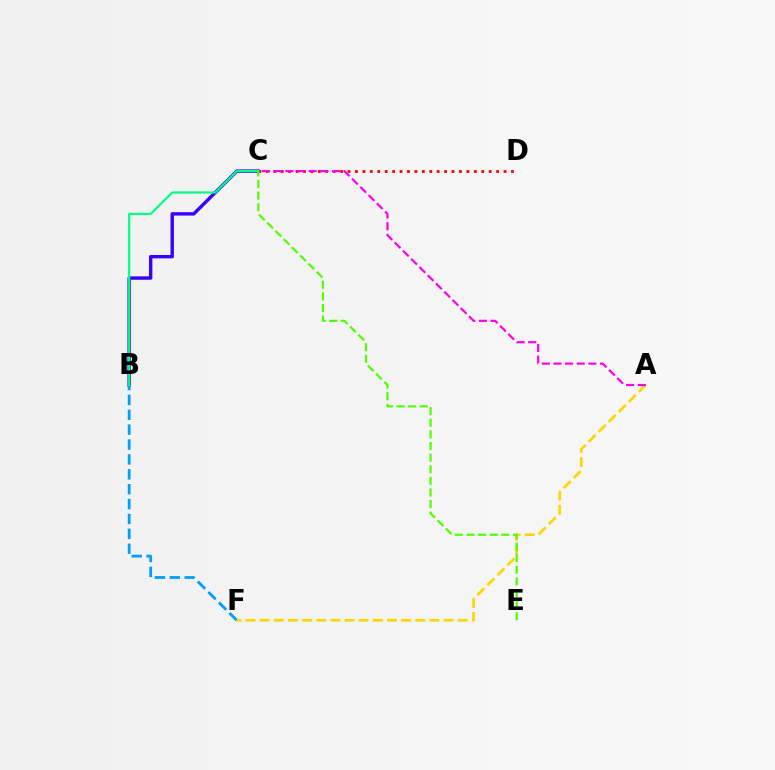{('B', 'C'): [{'color': '#3700ff', 'line_style': 'solid', 'thickness': 2.44}, {'color': '#00ff86', 'line_style': 'solid', 'thickness': 1.59}], ('B', 'F'): [{'color': '#009eff', 'line_style': 'dashed', 'thickness': 2.02}], ('A', 'F'): [{'color': '#ffd500', 'line_style': 'dashed', 'thickness': 1.92}], ('C', 'D'): [{'color': '#ff0000', 'line_style': 'dotted', 'thickness': 2.02}], ('C', 'E'): [{'color': '#4fff00', 'line_style': 'dashed', 'thickness': 1.58}], ('A', 'C'): [{'color': '#ff00ed', 'line_style': 'dashed', 'thickness': 1.58}]}